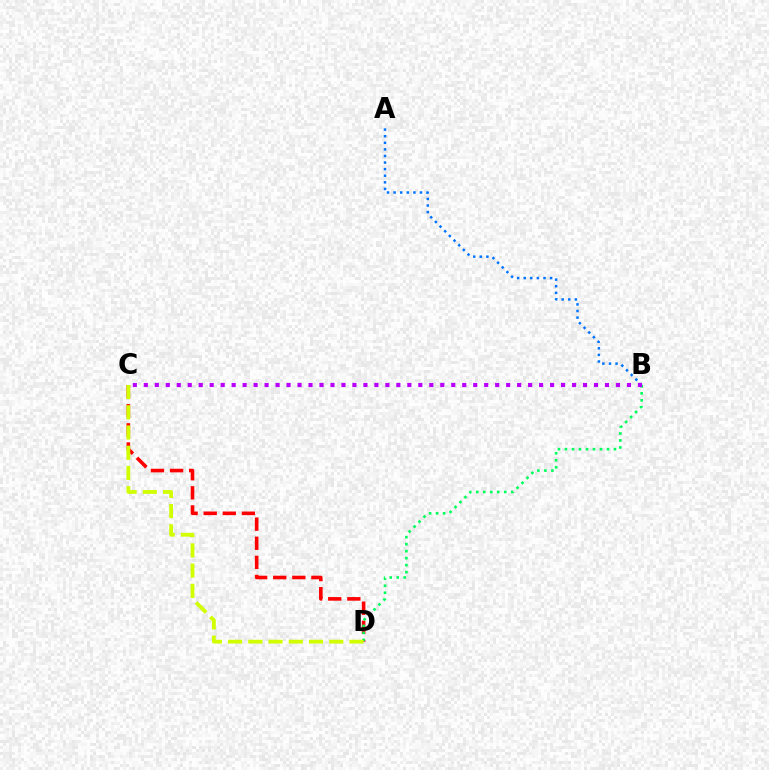{('C', 'D'): [{'color': '#ff0000', 'line_style': 'dashed', 'thickness': 2.59}, {'color': '#d1ff00', 'line_style': 'dashed', 'thickness': 2.75}], ('A', 'B'): [{'color': '#0074ff', 'line_style': 'dotted', 'thickness': 1.79}], ('B', 'D'): [{'color': '#00ff5c', 'line_style': 'dotted', 'thickness': 1.9}], ('B', 'C'): [{'color': '#b900ff', 'line_style': 'dotted', 'thickness': 2.98}]}